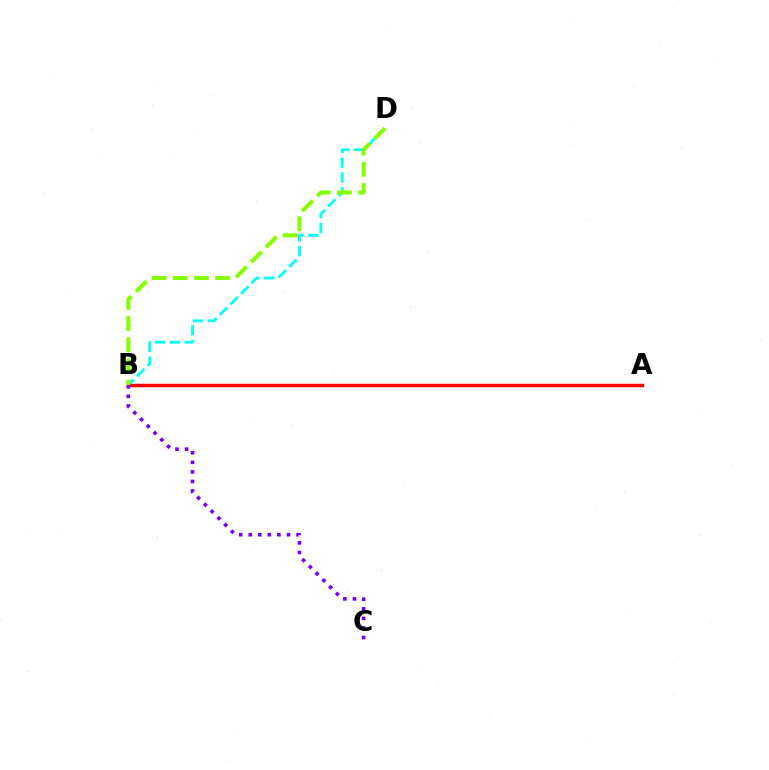{('B', 'D'): [{'color': '#00fff6', 'line_style': 'dashed', 'thickness': 2.02}, {'color': '#84ff00', 'line_style': 'dashed', 'thickness': 2.88}], ('A', 'B'): [{'color': '#ff0000', 'line_style': 'solid', 'thickness': 2.5}], ('B', 'C'): [{'color': '#7200ff', 'line_style': 'dotted', 'thickness': 2.6}]}